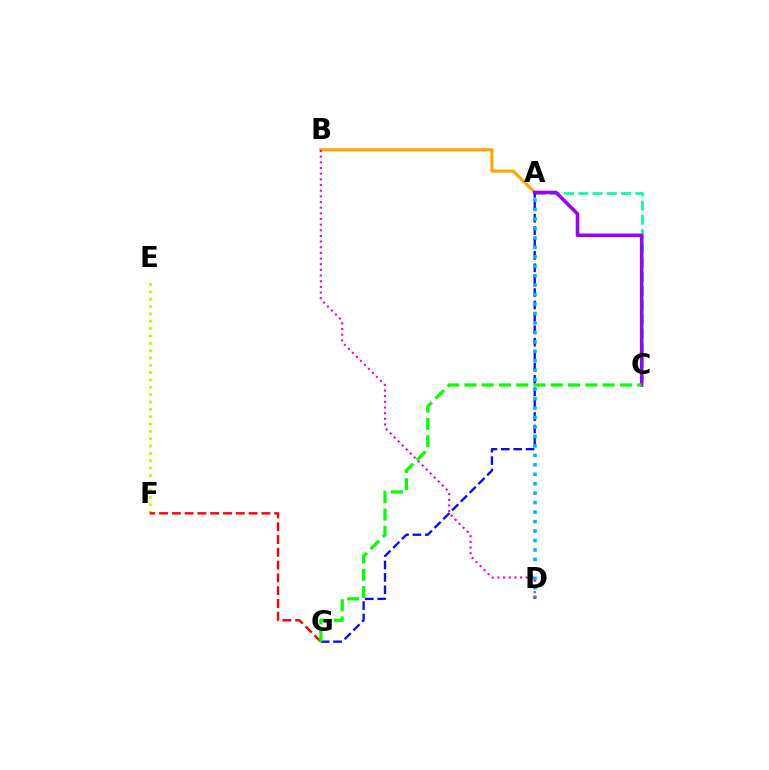{('E', 'F'): [{'color': '#b3ff00', 'line_style': 'dotted', 'thickness': 1.99}], ('A', 'B'): [{'color': '#ffa500', 'line_style': 'solid', 'thickness': 2.22}], ('A', 'C'): [{'color': '#00ff9d', 'line_style': 'dashed', 'thickness': 1.94}, {'color': '#9b00ff', 'line_style': 'solid', 'thickness': 2.57}], ('F', 'G'): [{'color': '#ff0000', 'line_style': 'dashed', 'thickness': 1.74}], ('A', 'G'): [{'color': '#0010ff', 'line_style': 'dashed', 'thickness': 1.68}], ('A', 'D'): [{'color': '#00b5ff', 'line_style': 'dotted', 'thickness': 2.57}], ('B', 'D'): [{'color': '#ff00bd', 'line_style': 'dotted', 'thickness': 1.54}], ('C', 'G'): [{'color': '#08ff00', 'line_style': 'dashed', 'thickness': 2.35}]}